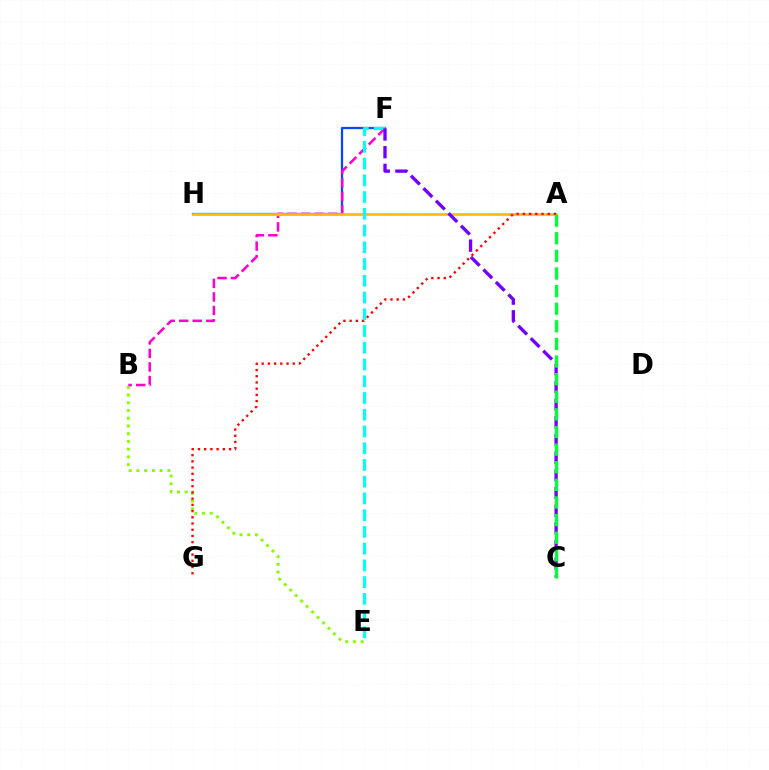{('F', 'H'): [{'color': '#004bff', 'line_style': 'solid', 'thickness': 1.63}], ('B', 'E'): [{'color': '#84ff00', 'line_style': 'dotted', 'thickness': 2.1}], ('B', 'F'): [{'color': '#ff00cf', 'line_style': 'dashed', 'thickness': 1.84}], ('A', 'H'): [{'color': '#ffbd00', 'line_style': 'solid', 'thickness': 1.95}], ('A', 'G'): [{'color': '#ff0000', 'line_style': 'dotted', 'thickness': 1.69}], ('E', 'F'): [{'color': '#00fff6', 'line_style': 'dashed', 'thickness': 2.27}], ('C', 'F'): [{'color': '#7200ff', 'line_style': 'dashed', 'thickness': 2.4}], ('A', 'C'): [{'color': '#00ff39', 'line_style': 'dashed', 'thickness': 2.39}]}